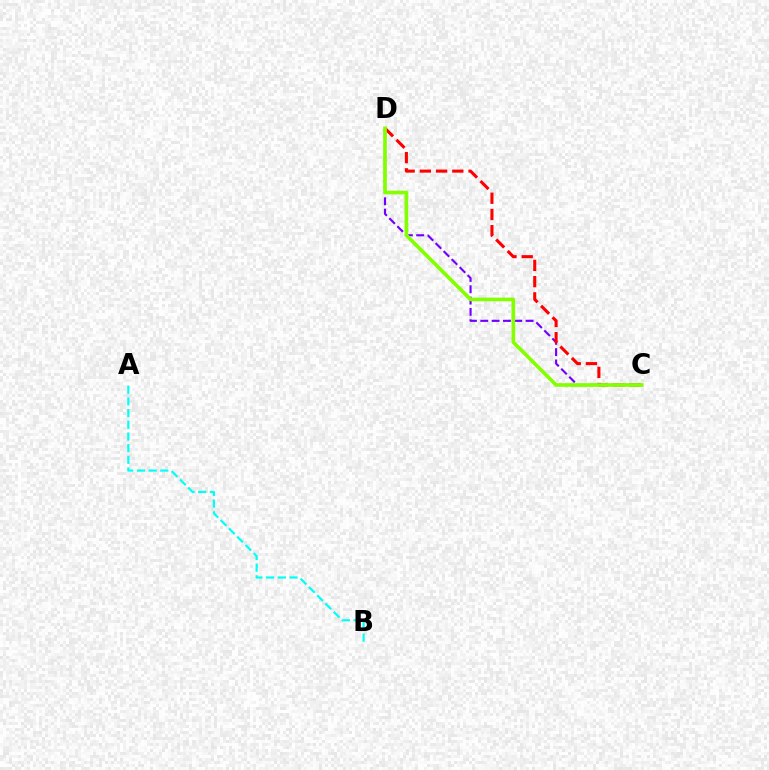{('A', 'B'): [{'color': '#00fff6', 'line_style': 'dashed', 'thickness': 1.59}], ('C', 'D'): [{'color': '#7200ff', 'line_style': 'dashed', 'thickness': 1.54}, {'color': '#ff0000', 'line_style': 'dashed', 'thickness': 2.21}, {'color': '#84ff00', 'line_style': 'solid', 'thickness': 2.63}]}